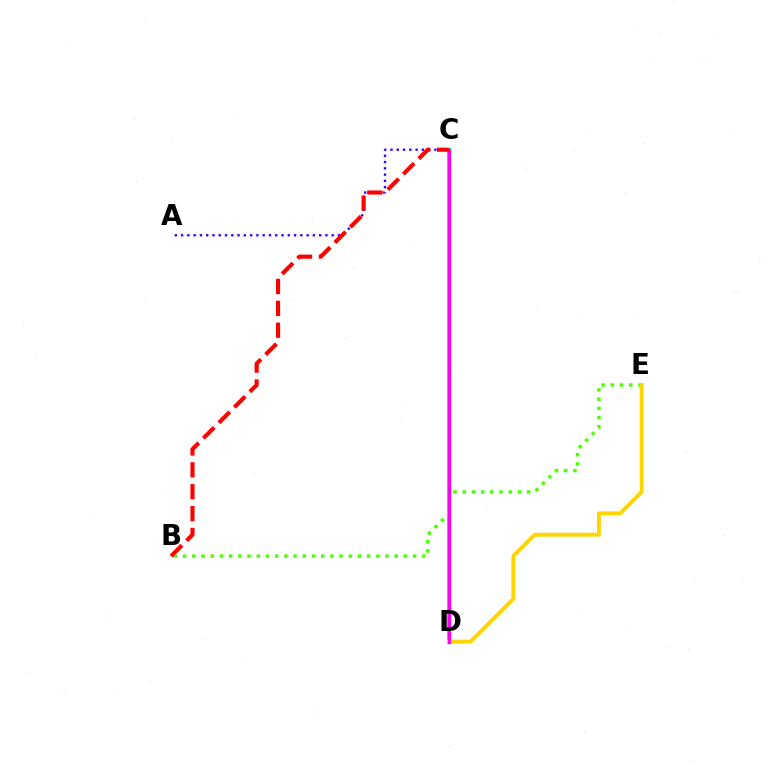{('C', 'D'): [{'color': '#00ff86', 'line_style': 'solid', 'thickness': 2.9}, {'color': '#009eff', 'line_style': 'solid', 'thickness': 2.49}, {'color': '#ff00ed', 'line_style': 'solid', 'thickness': 2.14}], ('A', 'C'): [{'color': '#3700ff', 'line_style': 'dotted', 'thickness': 1.71}], ('B', 'E'): [{'color': '#4fff00', 'line_style': 'dotted', 'thickness': 2.5}], ('D', 'E'): [{'color': '#ffd500', 'line_style': 'solid', 'thickness': 2.84}], ('B', 'C'): [{'color': '#ff0000', 'line_style': 'dashed', 'thickness': 2.97}]}